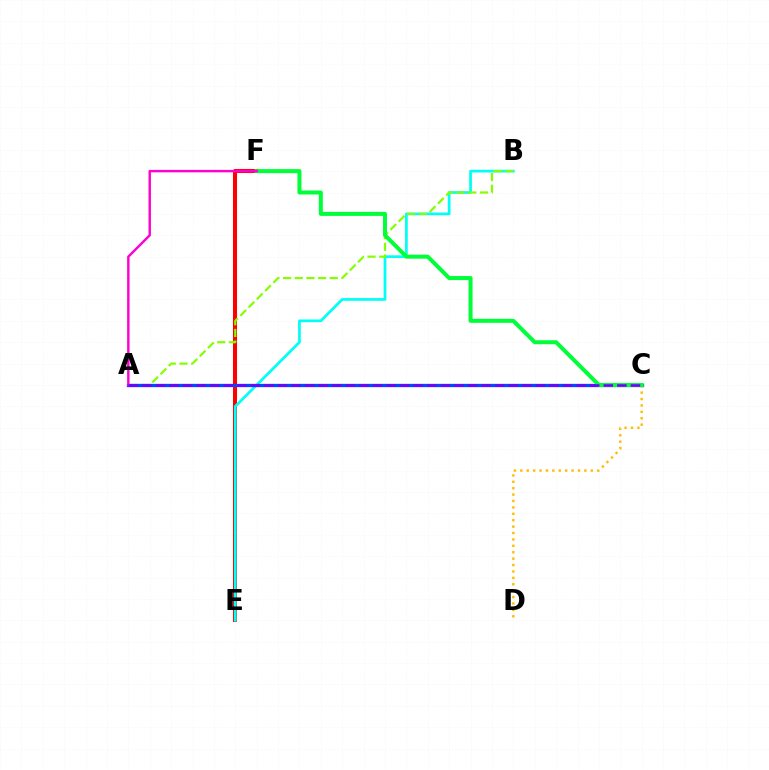{('E', 'F'): [{'color': '#ff0000', 'line_style': 'solid', 'thickness': 2.91}], ('B', 'E'): [{'color': '#00fff6', 'line_style': 'solid', 'thickness': 1.97}], ('A', 'B'): [{'color': '#84ff00', 'line_style': 'dashed', 'thickness': 1.58}], ('C', 'D'): [{'color': '#ffbd00', 'line_style': 'dotted', 'thickness': 1.74}], ('A', 'C'): [{'color': '#004bff', 'line_style': 'solid', 'thickness': 2.37}, {'color': '#7200ff', 'line_style': 'dashed', 'thickness': 1.84}], ('C', 'F'): [{'color': '#00ff39', 'line_style': 'solid', 'thickness': 2.89}], ('A', 'F'): [{'color': '#ff00cf', 'line_style': 'solid', 'thickness': 1.74}]}